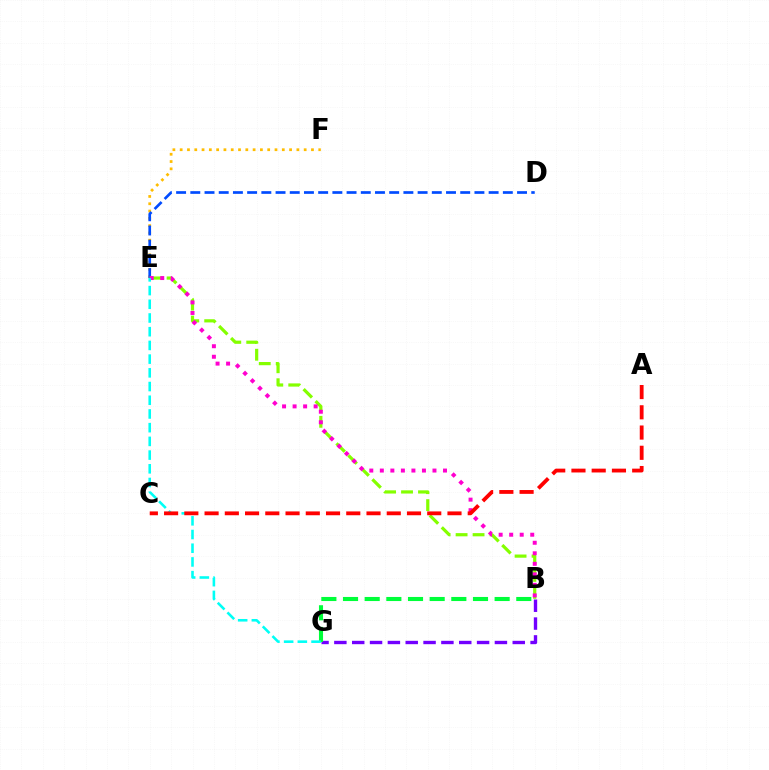{('E', 'F'): [{'color': '#ffbd00', 'line_style': 'dotted', 'thickness': 1.98}], ('D', 'E'): [{'color': '#004bff', 'line_style': 'dashed', 'thickness': 1.93}], ('B', 'E'): [{'color': '#84ff00', 'line_style': 'dashed', 'thickness': 2.3}, {'color': '#ff00cf', 'line_style': 'dotted', 'thickness': 2.86}], ('B', 'G'): [{'color': '#7200ff', 'line_style': 'dashed', 'thickness': 2.42}, {'color': '#00ff39', 'line_style': 'dashed', 'thickness': 2.94}], ('E', 'G'): [{'color': '#00fff6', 'line_style': 'dashed', 'thickness': 1.86}], ('A', 'C'): [{'color': '#ff0000', 'line_style': 'dashed', 'thickness': 2.75}]}